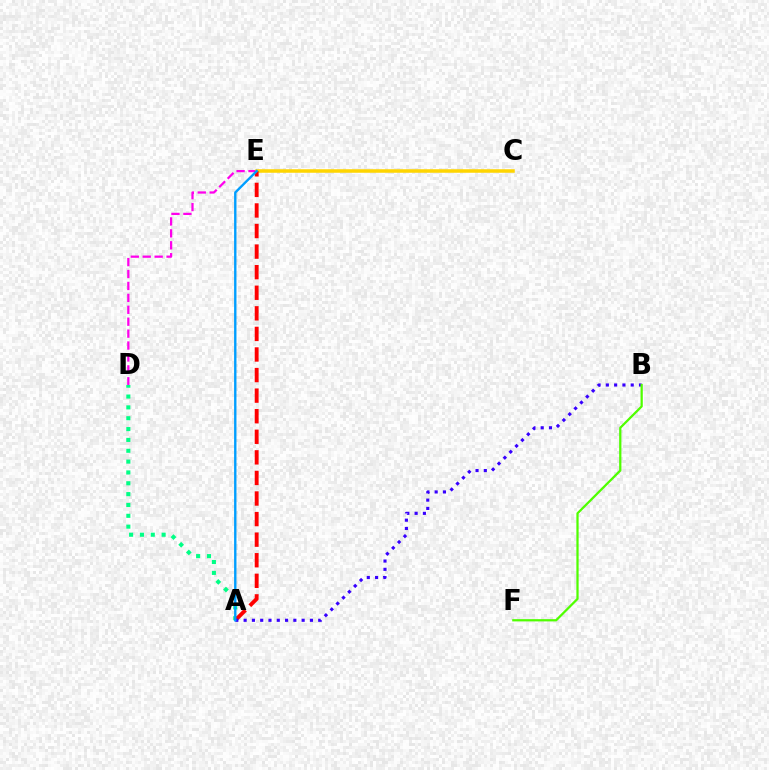{('A', 'D'): [{'color': '#00ff86', 'line_style': 'dotted', 'thickness': 2.95}], ('D', 'E'): [{'color': '#ff00ed', 'line_style': 'dashed', 'thickness': 1.62}], ('C', 'E'): [{'color': '#ffd500', 'line_style': 'solid', 'thickness': 2.54}], ('A', 'E'): [{'color': '#ff0000', 'line_style': 'dashed', 'thickness': 2.8}, {'color': '#009eff', 'line_style': 'solid', 'thickness': 1.71}], ('A', 'B'): [{'color': '#3700ff', 'line_style': 'dotted', 'thickness': 2.25}], ('B', 'F'): [{'color': '#4fff00', 'line_style': 'solid', 'thickness': 1.62}]}